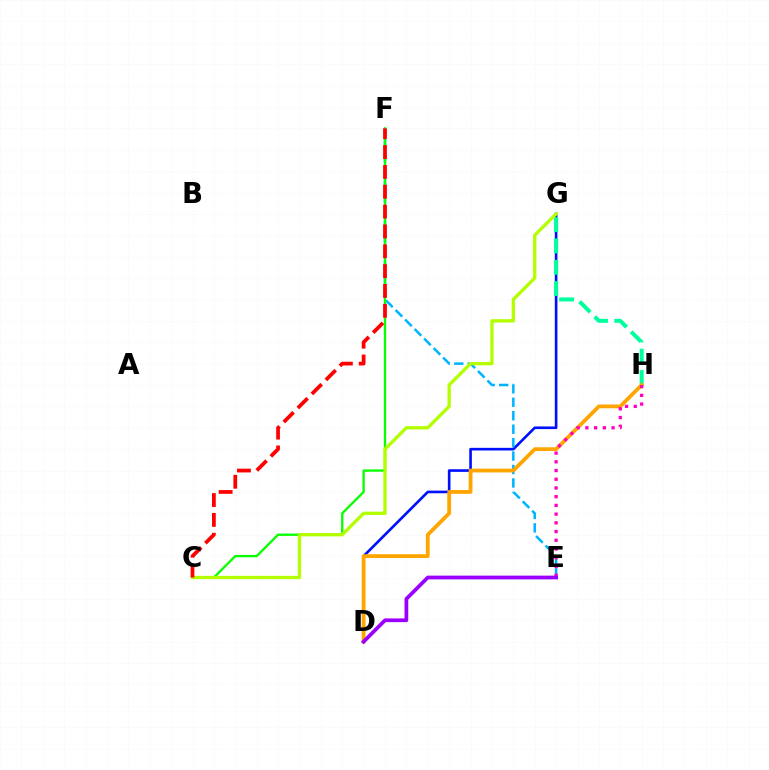{('D', 'G'): [{'color': '#0010ff', 'line_style': 'solid', 'thickness': 1.91}], ('E', 'F'): [{'color': '#00b5ff', 'line_style': 'dashed', 'thickness': 1.83}], ('G', 'H'): [{'color': '#00ff9d', 'line_style': 'dashed', 'thickness': 2.9}], ('C', 'F'): [{'color': '#08ff00', 'line_style': 'solid', 'thickness': 1.67}, {'color': '#ff0000', 'line_style': 'dashed', 'thickness': 2.7}], ('D', 'H'): [{'color': '#ffa500', 'line_style': 'solid', 'thickness': 2.72}], ('E', 'H'): [{'color': '#ff00bd', 'line_style': 'dotted', 'thickness': 2.37}], ('C', 'G'): [{'color': '#b3ff00', 'line_style': 'solid', 'thickness': 2.38}], ('D', 'E'): [{'color': '#9b00ff', 'line_style': 'solid', 'thickness': 2.69}]}